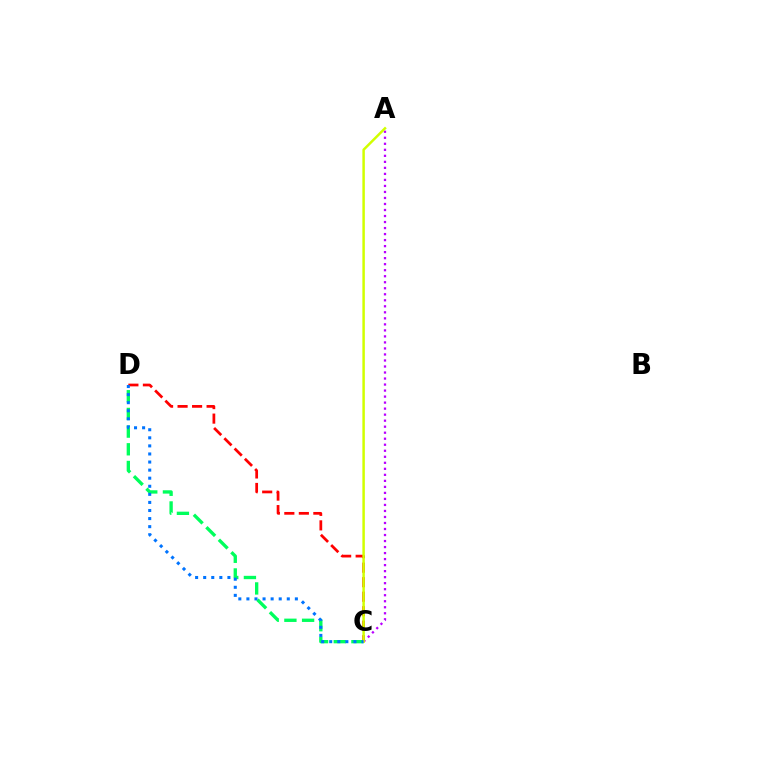{('C', 'D'): [{'color': '#00ff5c', 'line_style': 'dashed', 'thickness': 2.4}, {'color': '#ff0000', 'line_style': 'dashed', 'thickness': 1.97}, {'color': '#0074ff', 'line_style': 'dotted', 'thickness': 2.19}], ('A', 'C'): [{'color': '#b900ff', 'line_style': 'dotted', 'thickness': 1.64}, {'color': '#d1ff00', 'line_style': 'solid', 'thickness': 1.79}]}